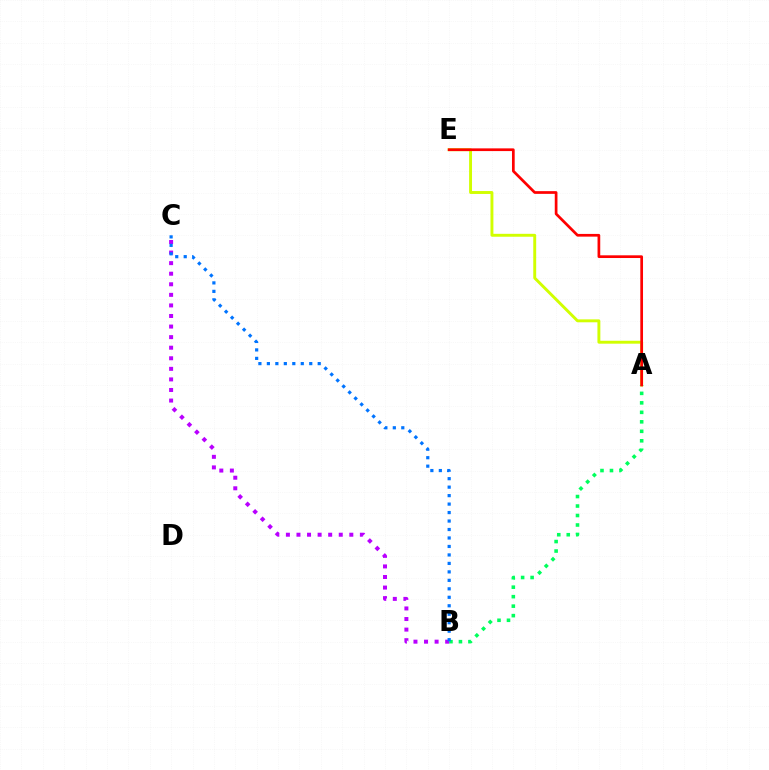{('A', 'E'): [{'color': '#d1ff00', 'line_style': 'solid', 'thickness': 2.1}, {'color': '#ff0000', 'line_style': 'solid', 'thickness': 1.95}], ('A', 'B'): [{'color': '#00ff5c', 'line_style': 'dotted', 'thickness': 2.58}], ('B', 'C'): [{'color': '#b900ff', 'line_style': 'dotted', 'thickness': 2.87}, {'color': '#0074ff', 'line_style': 'dotted', 'thickness': 2.3}]}